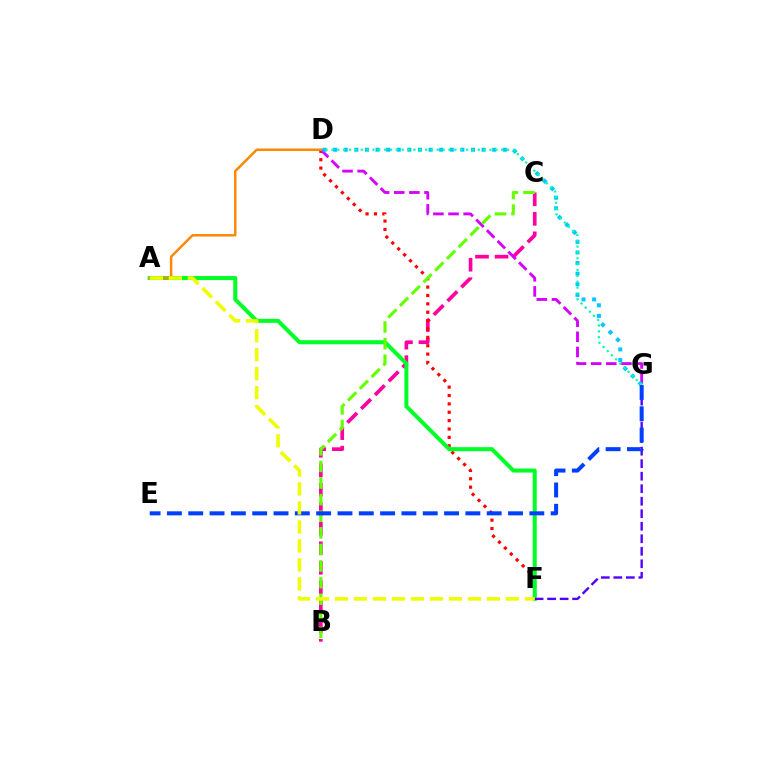{('B', 'C'): [{'color': '#ff00a0', 'line_style': 'dashed', 'thickness': 2.65}, {'color': '#66ff00', 'line_style': 'dashed', 'thickness': 2.26}], ('D', 'F'): [{'color': '#ff0000', 'line_style': 'dotted', 'thickness': 2.28}], ('D', 'G'): [{'color': '#d600ff', 'line_style': 'dashed', 'thickness': 2.06}, {'color': '#00c7ff', 'line_style': 'dotted', 'thickness': 2.88}, {'color': '#00ffaf', 'line_style': 'dotted', 'thickness': 1.59}], ('A', 'F'): [{'color': '#00ff27', 'line_style': 'solid', 'thickness': 2.89}, {'color': '#eeff00', 'line_style': 'dashed', 'thickness': 2.58}], ('F', 'G'): [{'color': '#4f00ff', 'line_style': 'dashed', 'thickness': 1.7}], ('A', 'D'): [{'color': '#ff8800', 'line_style': 'solid', 'thickness': 1.78}], ('E', 'G'): [{'color': '#003fff', 'line_style': 'dashed', 'thickness': 2.9}]}